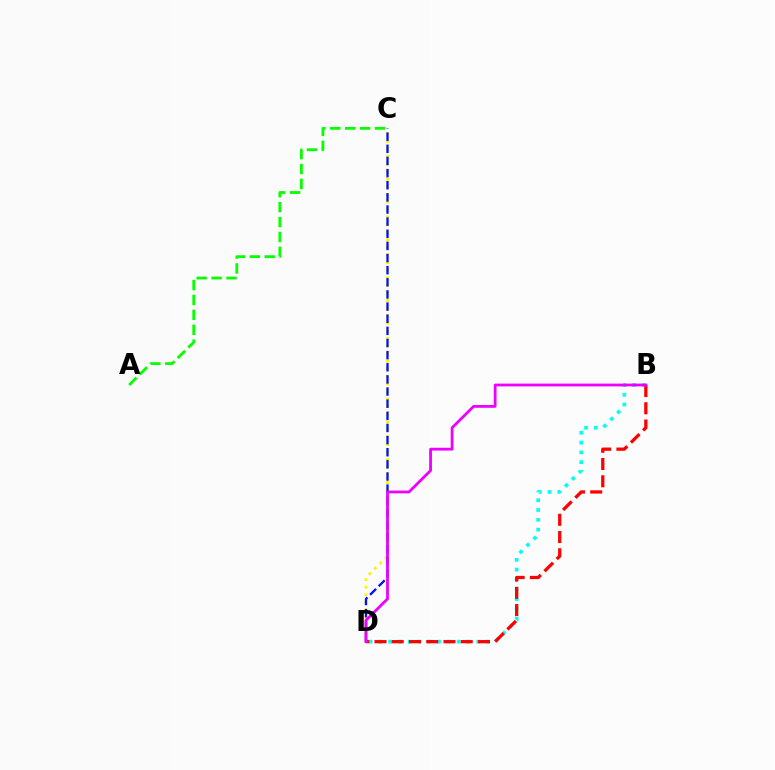{('B', 'D'): [{'color': '#00fff6', 'line_style': 'dotted', 'thickness': 2.66}, {'color': '#ff0000', 'line_style': 'dashed', 'thickness': 2.34}, {'color': '#ee00ff', 'line_style': 'solid', 'thickness': 2.01}], ('C', 'D'): [{'color': '#fcf500', 'line_style': 'dotted', 'thickness': 2.06}, {'color': '#0010ff', 'line_style': 'dashed', 'thickness': 1.65}], ('A', 'C'): [{'color': '#08ff00', 'line_style': 'dashed', 'thickness': 2.03}]}